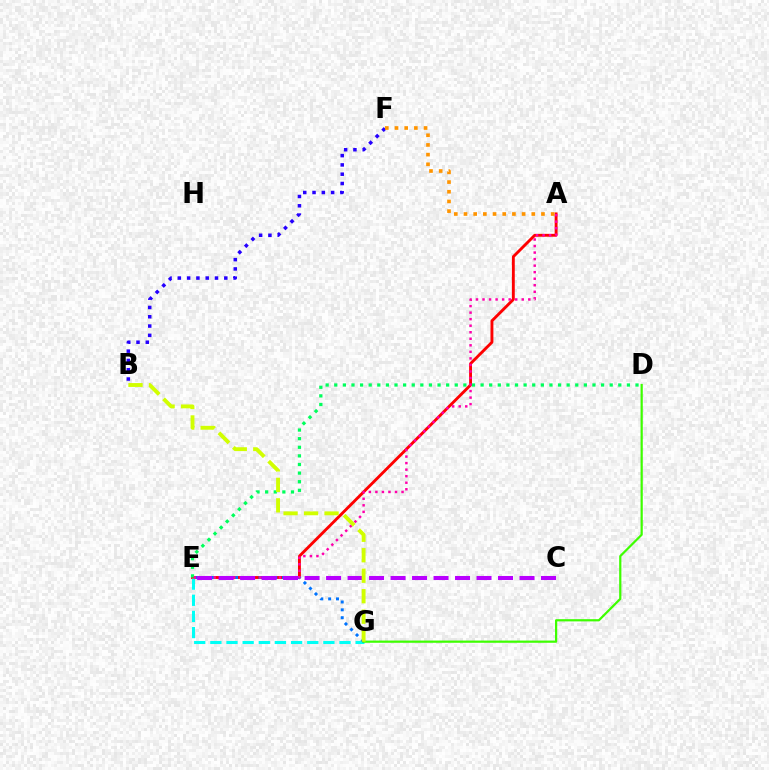{('A', 'E'): [{'color': '#ff0000', 'line_style': 'solid', 'thickness': 2.07}, {'color': '#ff00ac', 'line_style': 'dotted', 'thickness': 1.78}], ('E', 'G'): [{'color': '#00fff6', 'line_style': 'dashed', 'thickness': 2.19}, {'color': '#0074ff', 'line_style': 'dotted', 'thickness': 2.13}], ('D', 'E'): [{'color': '#00ff5c', 'line_style': 'dotted', 'thickness': 2.34}], ('B', 'F'): [{'color': '#2500ff', 'line_style': 'dotted', 'thickness': 2.53}], ('D', 'G'): [{'color': '#3dff00', 'line_style': 'solid', 'thickness': 1.6}], ('C', 'E'): [{'color': '#b900ff', 'line_style': 'dashed', 'thickness': 2.92}], ('A', 'F'): [{'color': '#ff9400', 'line_style': 'dotted', 'thickness': 2.63}], ('B', 'G'): [{'color': '#d1ff00', 'line_style': 'dashed', 'thickness': 2.78}]}